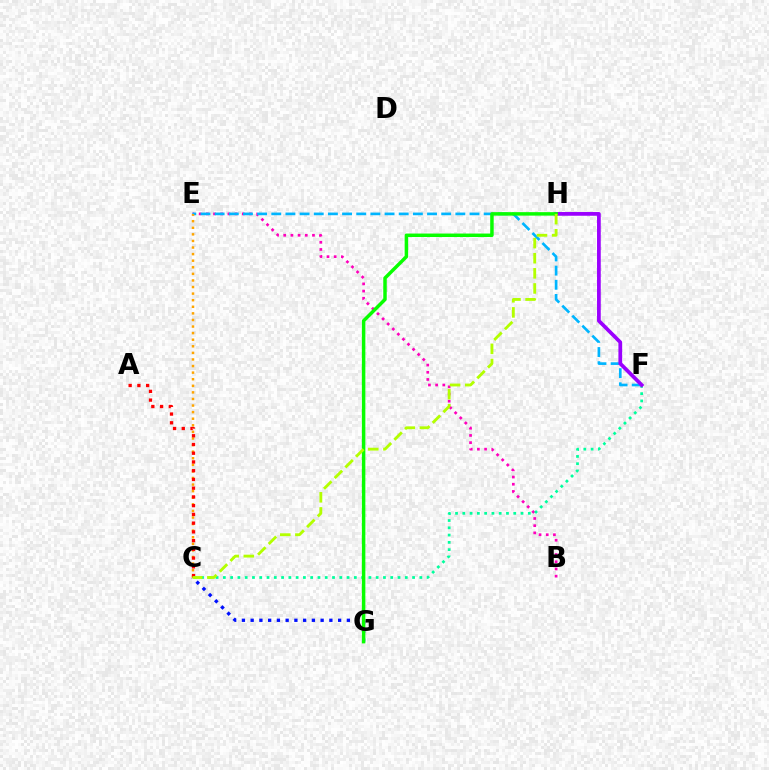{('C', 'G'): [{'color': '#0010ff', 'line_style': 'dotted', 'thickness': 2.38}], ('B', 'E'): [{'color': '#ff00bd', 'line_style': 'dotted', 'thickness': 1.95}], ('E', 'F'): [{'color': '#00b5ff', 'line_style': 'dashed', 'thickness': 1.92}], ('C', 'E'): [{'color': '#ffa500', 'line_style': 'dotted', 'thickness': 1.79}], ('C', 'F'): [{'color': '#00ff9d', 'line_style': 'dotted', 'thickness': 1.98}], ('F', 'H'): [{'color': '#9b00ff', 'line_style': 'solid', 'thickness': 2.69}], ('G', 'H'): [{'color': '#08ff00', 'line_style': 'solid', 'thickness': 2.5}], ('A', 'C'): [{'color': '#ff0000', 'line_style': 'dotted', 'thickness': 2.37}], ('C', 'H'): [{'color': '#b3ff00', 'line_style': 'dashed', 'thickness': 2.05}]}